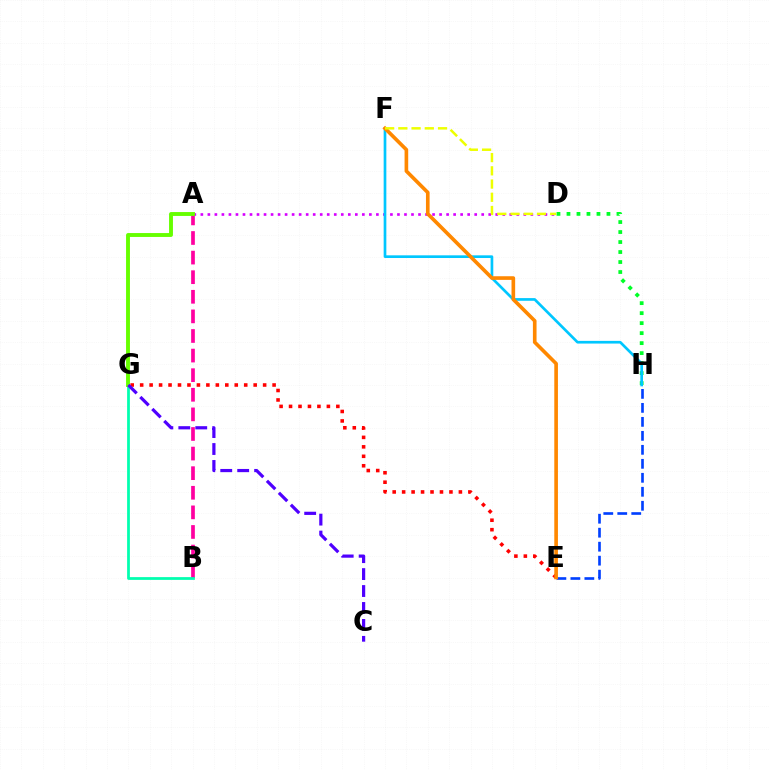{('E', 'H'): [{'color': '#003fff', 'line_style': 'dashed', 'thickness': 1.9}], ('A', 'D'): [{'color': '#d600ff', 'line_style': 'dotted', 'thickness': 1.91}], ('E', 'G'): [{'color': '#ff0000', 'line_style': 'dotted', 'thickness': 2.57}], ('A', 'B'): [{'color': '#ff00a0', 'line_style': 'dashed', 'thickness': 2.66}], ('B', 'G'): [{'color': '#00ffaf', 'line_style': 'solid', 'thickness': 1.99}], ('D', 'H'): [{'color': '#00ff27', 'line_style': 'dotted', 'thickness': 2.72}], ('F', 'H'): [{'color': '#00c7ff', 'line_style': 'solid', 'thickness': 1.93}], ('E', 'F'): [{'color': '#ff8800', 'line_style': 'solid', 'thickness': 2.62}], ('A', 'G'): [{'color': '#66ff00', 'line_style': 'solid', 'thickness': 2.8}], ('D', 'F'): [{'color': '#eeff00', 'line_style': 'dashed', 'thickness': 1.8}], ('C', 'G'): [{'color': '#4f00ff', 'line_style': 'dashed', 'thickness': 2.3}]}